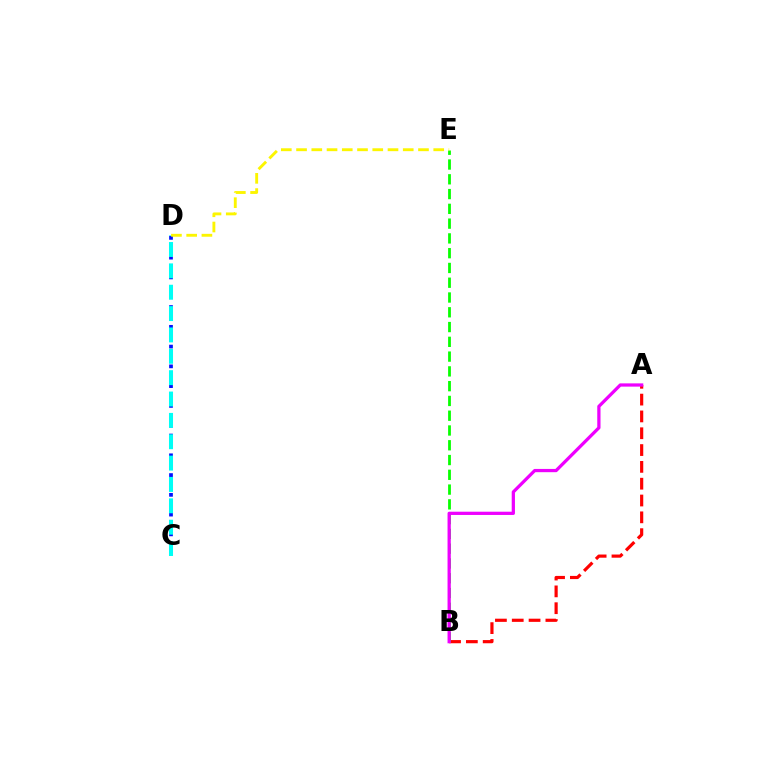{('C', 'D'): [{'color': '#0010ff', 'line_style': 'dotted', 'thickness': 2.69}, {'color': '#00fff6', 'line_style': 'dashed', 'thickness': 2.9}], ('A', 'B'): [{'color': '#ff0000', 'line_style': 'dashed', 'thickness': 2.28}, {'color': '#ee00ff', 'line_style': 'solid', 'thickness': 2.34}], ('B', 'E'): [{'color': '#08ff00', 'line_style': 'dashed', 'thickness': 2.01}], ('D', 'E'): [{'color': '#fcf500', 'line_style': 'dashed', 'thickness': 2.07}]}